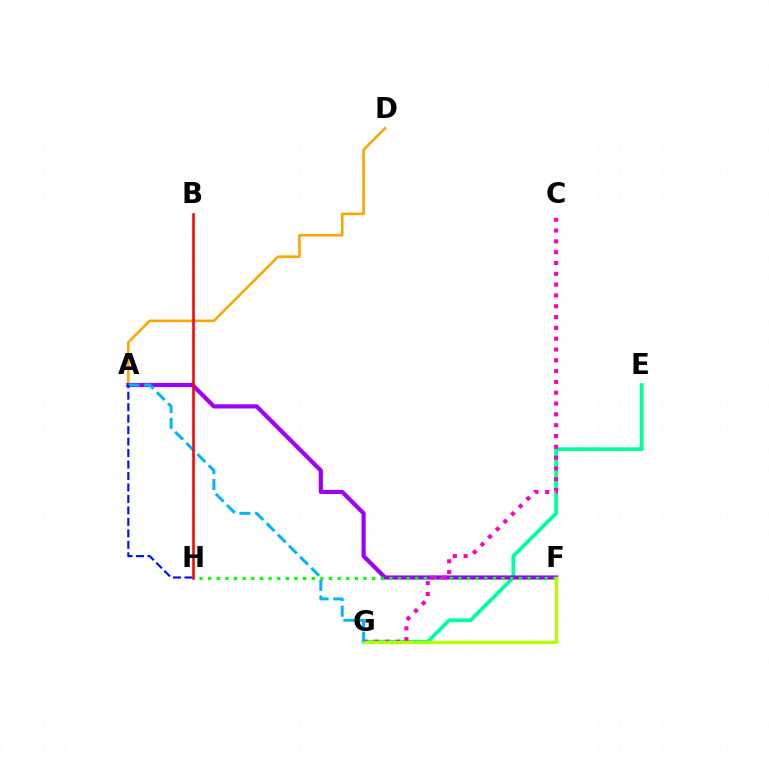{('A', 'D'): [{'color': '#ffa500', 'line_style': 'solid', 'thickness': 1.85}], ('E', 'G'): [{'color': '#00ff9d', 'line_style': 'solid', 'thickness': 2.7}], ('A', 'F'): [{'color': '#9b00ff', 'line_style': 'solid', 'thickness': 3.0}], ('F', 'H'): [{'color': '#08ff00', 'line_style': 'dotted', 'thickness': 2.34}], ('C', 'G'): [{'color': '#ff00bd', 'line_style': 'dotted', 'thickness': 2.94}], ('F', 'G'): [{'color': '#b3ff00', 'line_style': 'solid', 'thickness': 2.37}], ('A', 'G'): [{'color': '#00b5ff', 'line_style': 'dashed', 'thickness': 2.14}], ('A', 'H'): [{'color': '#0010ff', 'line_style': 'dashed', 'thickness': 1.56}], ('B', 'H'): [{'color': '#ff0000', 'line_style': 'solid', 'thickness': 1.85}]}